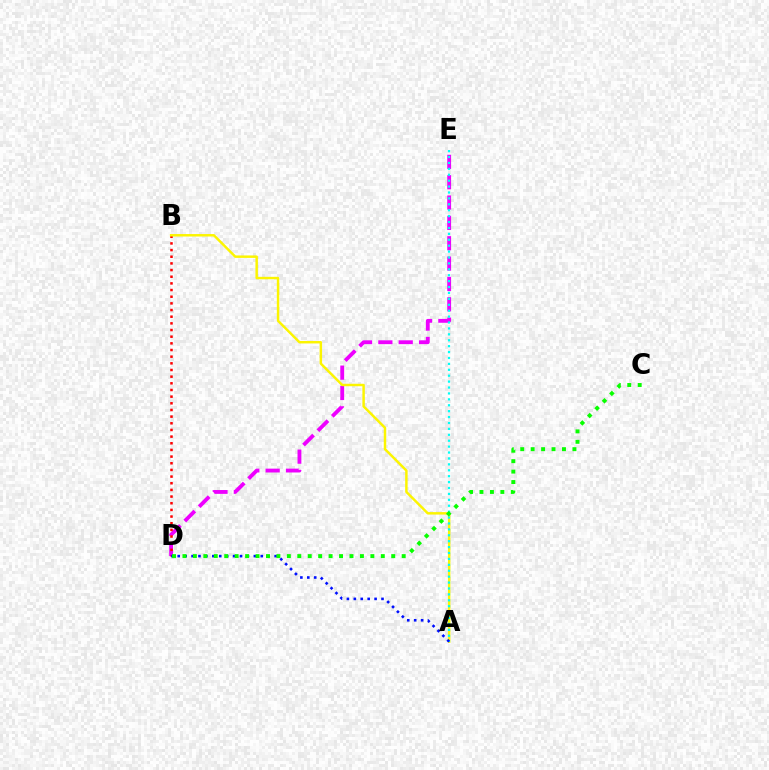{('D', 'E'): [{'color': '#ee00ff', 'line_style': 'dashed', 'thickness': 2.76}], ('B', 'D'): [{'color': '#ff0000', 'line_style': 'dotted', 'thickness': 1.81}], ('A', 'B'): [{'color': '#fcf500', 'line_style': 'solid', 'thickness': 1.77}], ('A', 'E'): [{'color': '#00fff6', 'line_style': 'dotted', 'thickness': 1.61}], ('A', 'D'): [{'color': '#0010ff', 'line_style': 'dotted', 'thickness': 1.88}], ('C', 'D'): [{'color': '#08ff00', 'line_style': 'dotted', 'thickness': 2.84}]}